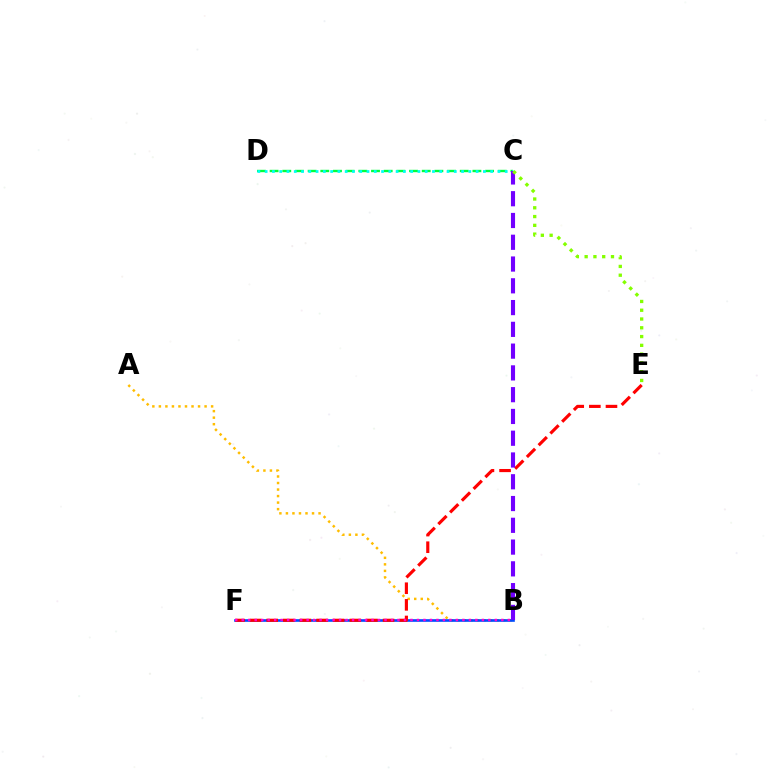{('A', 'B'): [{'color': '#ffbd00', 'line_style': 'dotted', 'thickness': 1.77}], ('C', 'D'): [{'color': '#00ff39', 'line_style': 'dashed', 'thickness': 1.72}, {'color': '#00fff6', 'line_style': 'dotted', 'thickness': 1.98}], ('B', 'F'): [{'color': '#004bff', 'line_style': 'solid', 'thickness': 1.9}, {'color': '#ff00cf', 'line_style': 'dotted', 'thickness': 1.76}], ('E', 'F'): [{'color': '#ff0000', 'line_style': 'dashed', 'thickness': 2.26}], ('B', 'C'): [{'color': '#7200ff', 'line_style': 'dashed', 'thickness': 2.96}], ('C', 'E'): [{'color': '#84ff00', 'line_style': 'dotted', 'thickness': 2.38}]}